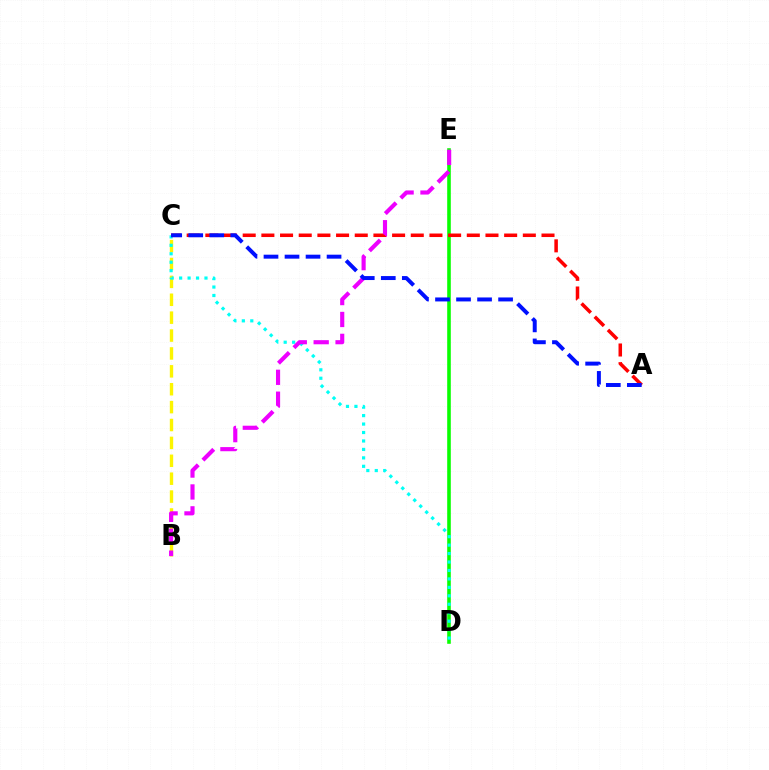{('B', 'C'): [{'color': '#fcf500', 'line_style': 'dashed', 'thickness': 2.43}], ('D', 'E'): [{'color': '#08ff00', 'line_style': 'solid', 'thickness': 2.59}], ('C', 'D'): [{'color': '#00fff6', 'line_style': 'dotted', 'thickness': 2.3}], ('A', 'C'): [{'color': '#ff0000', 'line_style': 'dashed', 'thickness': 2.54}, {'color': '#0010ff', 'line_style': 'dashed', 'thickness': 2.86}], ('B', 'E'): [{'color': '#ee00ff', 'line_style': 'dashed', 'thickness': 2.97}]}